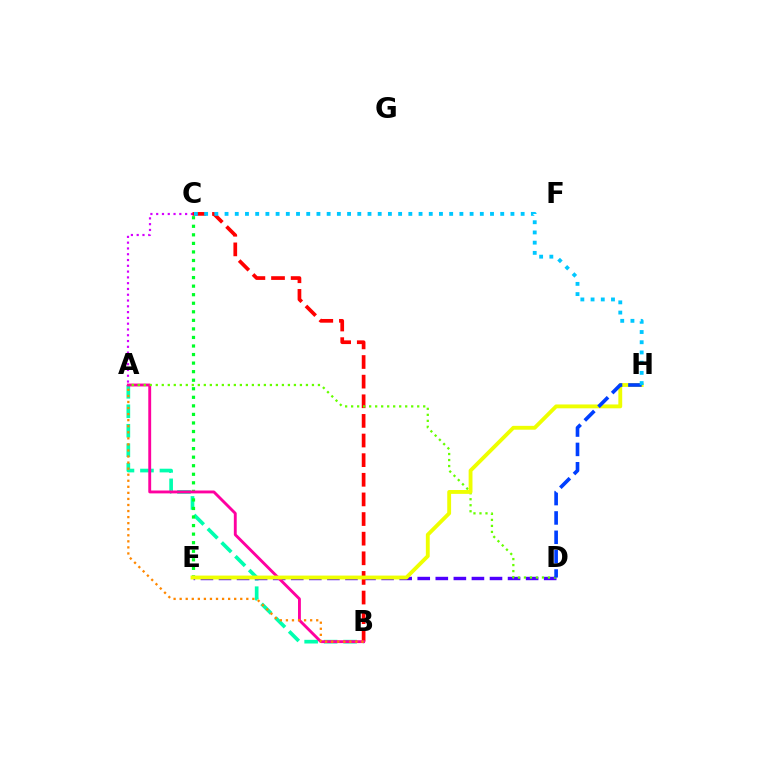{('A', 'C'): [{'color': '#d600ff', 'line_style': 'dotted', 'thickness': 1.57}], ('A', 'B'): [{'color': '#00ffaf', 'line_style': 'dashed', 'thickness': 2.65}, {'color': '#ff00a0', 'line_style': 'solid', 'thickness': 2.07}, {'color': '#ff8800', 'line_style': 'dotted', 'thickness': 1.65}], ('D', 'E'): [{'color': '#4f00ff', 'line_style': 'dashed', 'thickness': 2.45}], ('B', 'C'): [{'color': '#ff0000', 'line_style': 'dashed', 'thickness': 2.67}], ('C', 'E'): [{'color': '#00ff27', 'line_style': 'dotted', 'thickness': 2.32}], ('A', 'D'): [{'color': '#66ff00', 'line_style': 'dotted', 'thickness': 1.63}], ('E', 'H'): [{'color': '#eeff00', 'line_style': 'solid', 'thickness': 2.77}], ('D', 'H'): [{'color': '#003fff', 'line_style': 'dashed', 'thickness': 2.63}], ('C', 'H'): [{'color': '#00c7ff', 'line_style': 'dotted', 'thickness': 2.77}]}